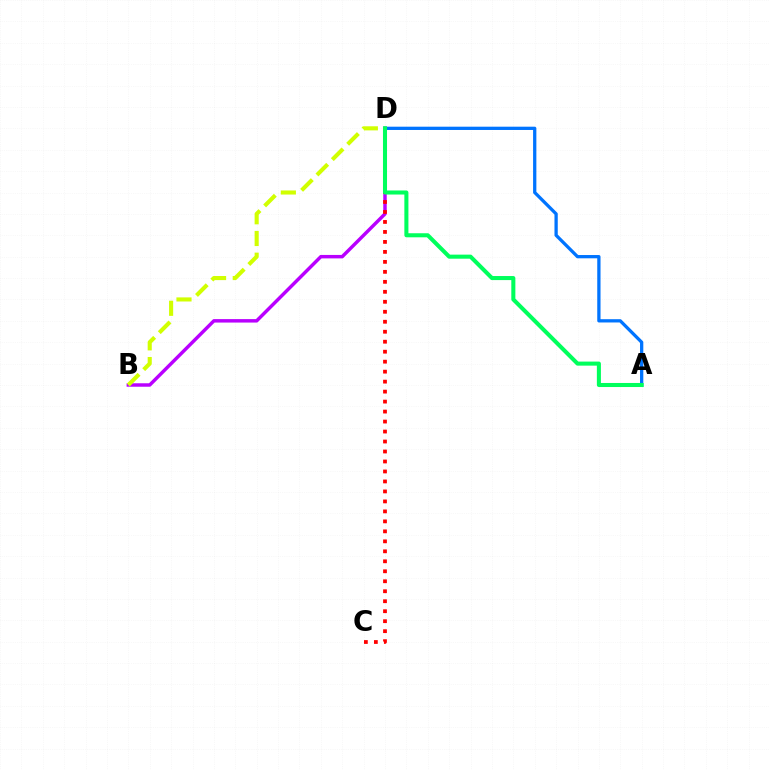{('B', 'D'): [{'color': '#b900ff', 'line_style': 'solid', 'thickness': 2.49}, {'color': '#d1ff00', 'line_style': 'dashed', 'thickness': 2.95}], ('C', 'D'): [{'color': '#ff0000', 'line_style': 'dotted', 'thickness': 2.71}], ('A', 'D'): [{'color': '#0074ff', 'line_style': 'solid', 'thickness': 2.36}, {'color': '#00ff5c', 'line_style': 'solid', 'thickness': 2.92}]}